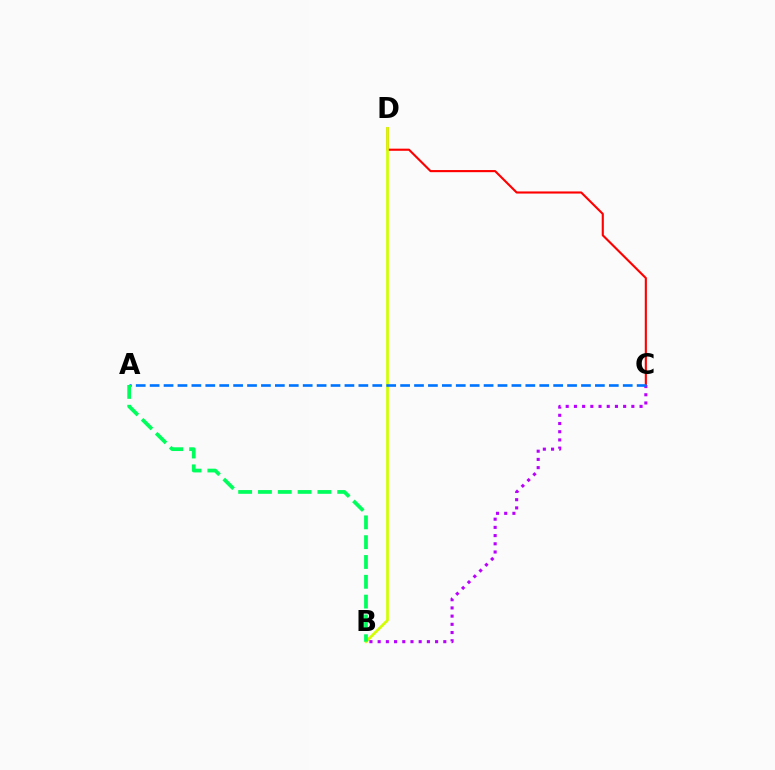{('C', 'D'): [{'color': '#ff0000', 'line_style': 'solid', 'thickness': 1.53}], ('B', 'D'): [{'color': '#d1ff00', 'line_style': 'solid', 'thickness': 1.95}], ('B', 'C'): [{'color': '#b900ff', 'line_style': 'dotted', 'thickness': 2.23}], ('A', 'C'): [{'color': '#0074ff', 'line_style': 'dashed', 'thickness': 1.89}], ('A', 'B'): [{'color': '#00ff5c', 'line_style': 'dashed', 'thickness': 2.69}]}